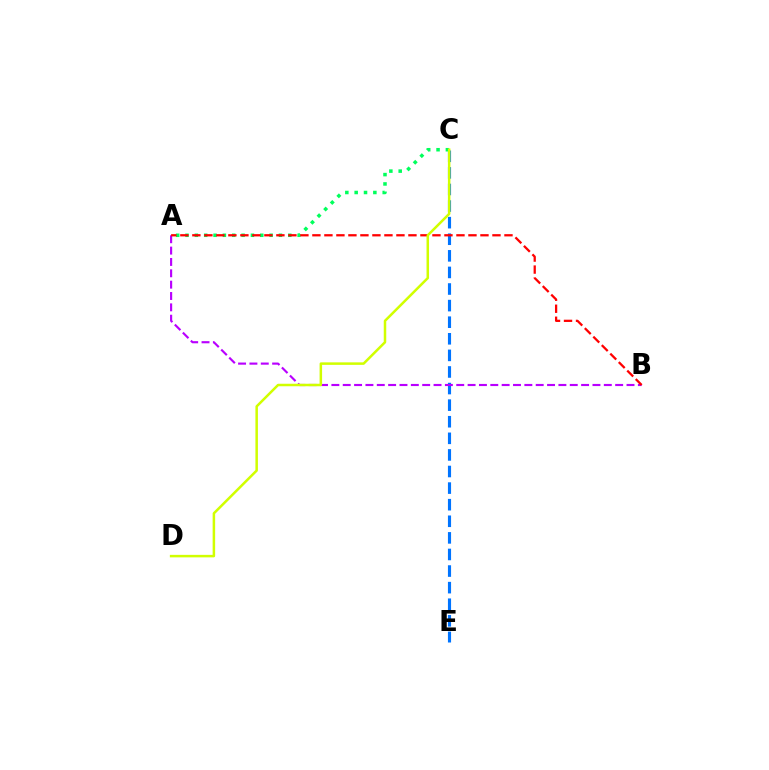{('C', 'E'): [{'color': '#0074ff', 'line_style': 'dashed', 'thickness': 2.25}], ('A', 'B'): [{'color': '#b900ff', 'line_style': 'dashed', 'thickness': 1.54}, {'color': '#ff0000', 'line_style': 'dashed', 'thickness': 1.63}], ('A', 'C'): [{'color': '#00ff5c', 'line_style': 'dotted', 'thickness': 2.54}], ('C', 'D'): [{'color': '#d1ff00', 'line_style': 'solid', 'thickness': 1.81}]}